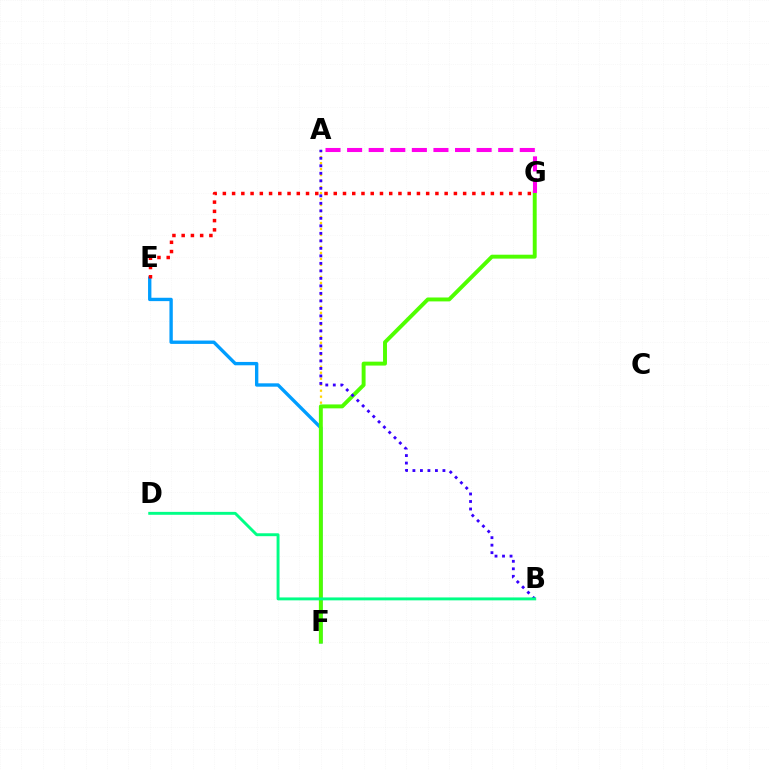{('E', 'F'): [{'color': '#009eff', 'line_style': 'solid', 'thickness': 2.42}], ('A', 'F'): [{'color': '#ffd500', 'line_style': 'dotted', 'thickness': 1.63}], ('F', 'G'): [{'color': '#4fff00', 'line_style': 'solid', 'thickness': 2.82}], ('E', 'G'): [{'color': '#ff0000', 'line_style': 'dotted', 'thickness': 2.51}], ('A', 'B'): [{'color': '#3700ff', 'line_style': 'dotted', 'thickness': 2.04}], ('A', 'G'): [{'color': '#ff00ed', 'line_style': 'dashed', 'thickness': 2.93}], ('B', 'D'): [{'color': '#00ff86', 'line_style': 'solid', 'thickness': 2.1}]}